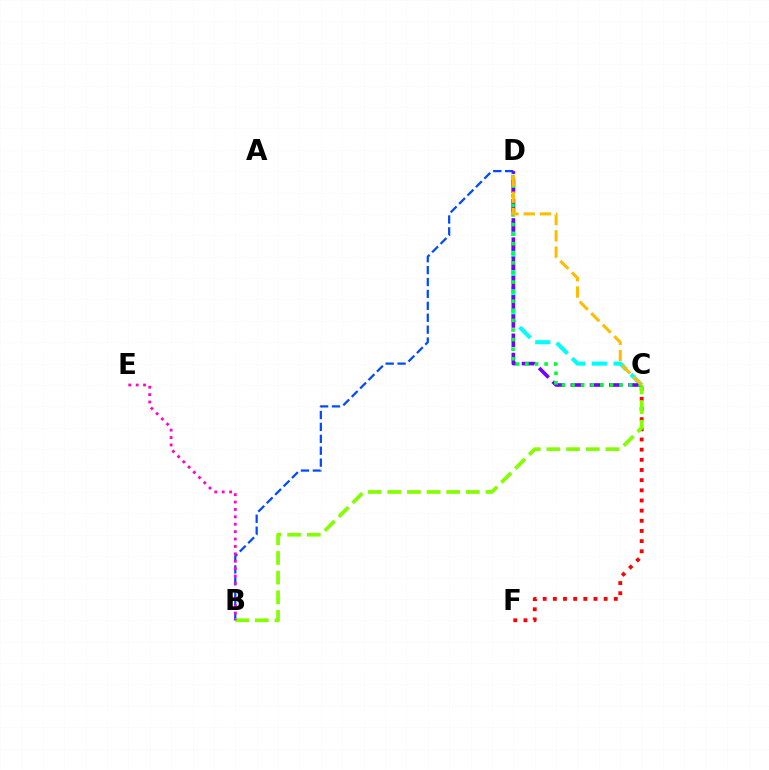{('B', 'D'): [{'color': '#004bff', 'line_style': 'dashed', 'thickness': 1.62}], ('C', 'D'): [{'color': '#00fff6', 'line_style': 'dashed', 'thickness': 2.96}, {'color': '#7200ff', 'line_style': 'dashed', 'thickness': 2.61}, {'color': '#00ff39', 'line_style': 'dotted', 'thickness': 2.61}, {'color': '#ffbd00', 'line_style': 'dashed', 'thickness': 2.21}], ('C', 'F'): [{'color': '#ff0000', 'line_style': 'dotted', 'thickness': 2.76}], ('B', 'C'): [{'color': '#84ff00', 'line_style': 'dashed', 'thickness': 2.67}], ('B', 'E'): [{'color': '#ff00cf', 'line_style': 'dotted', 'thickness': 2.01}]}